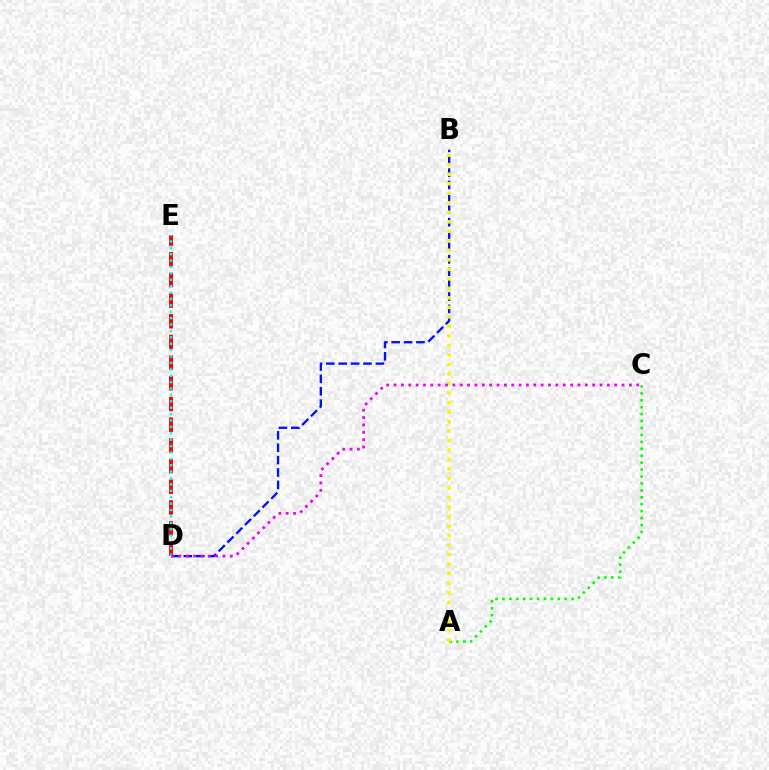{('B', 'D'): [{'color': '#0010ff', 'line_style': 'dashed', 'thickness': 1.68}], ('D', 'E'): [{'color': '#ff0000', 'line_style': 'dashed', 'thickness': 2.81}, {'color': '#00fff6', 'line_style': 'dotted', 'thickness': 1.74}], ('A', 'C'): [{'color': '#08ff00', 'line_style': 'dotted', 'thickness': 1.88}], ('A', 'B'): [{'color': '#fcf500', 'line_style': 'dotted', 'thickness': 2.58}], ('C', 'D'): [{'color': '#ee00ff', 'line_style': 'dotted', 'thickness': 2.0}]}